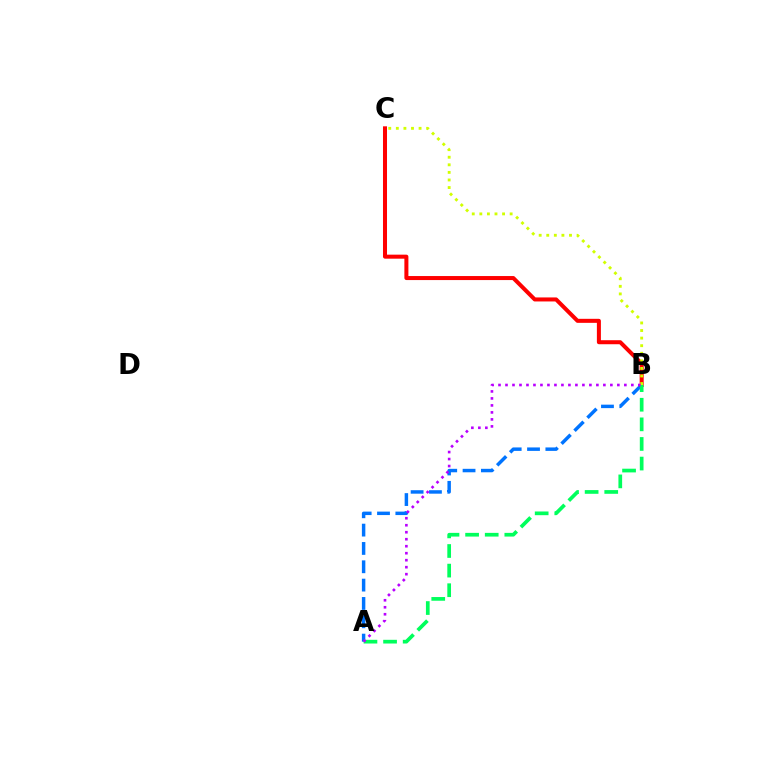{('A', 'B'): [{'color': '#0074ff', 'line_style': 'dashed', 'thickness': 2.49}, {'color': '#00ff5c', 'line_style': 'dashed', 'thickness': 2.66}, {'color': '#b900ff', 'line_style': 'dotted', 'thickness': 1.9}], ('B', 'C'): [{'color': '#ff0000', 'line_style': 'solid', 'thickness': 2.9}, {'color': '#d1ff00', 'line_style': 'dotted', 'thickness': 2.06}]}